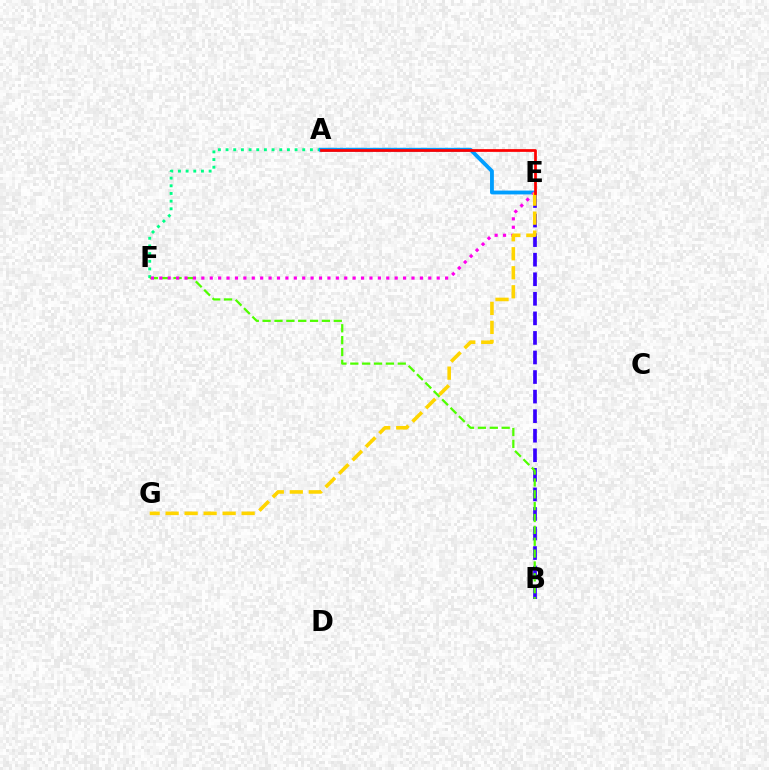{('A', 'F'): [{'color': '#00ff86', 'line_style': 'dotted', 'thickness': 2.08}], ('B', 'E'): [{'color': '#3700ff', 'line_style': 'dashed', 'thickness': 2.66}], ('B', 'F'): [{'color': '#4fff00', 'line_style': 'dashed', 'thickness': 1.61}], ('A', 'E'): [{'color': '#009eff', 'line_style': 'solid', 'thickness': 2.76}, {'color': '#ff0000', 'line_style': 'solid', 'thickness': 1.97}], ('E', 'F'): [{'color': '#ff00ed', 'line_style': 'dotted', 'thickness': 2.28}], ('E', 'G'): [{'color': '#ffd500', 'line_style': 'dashed', 'thickness': 2.58}]}